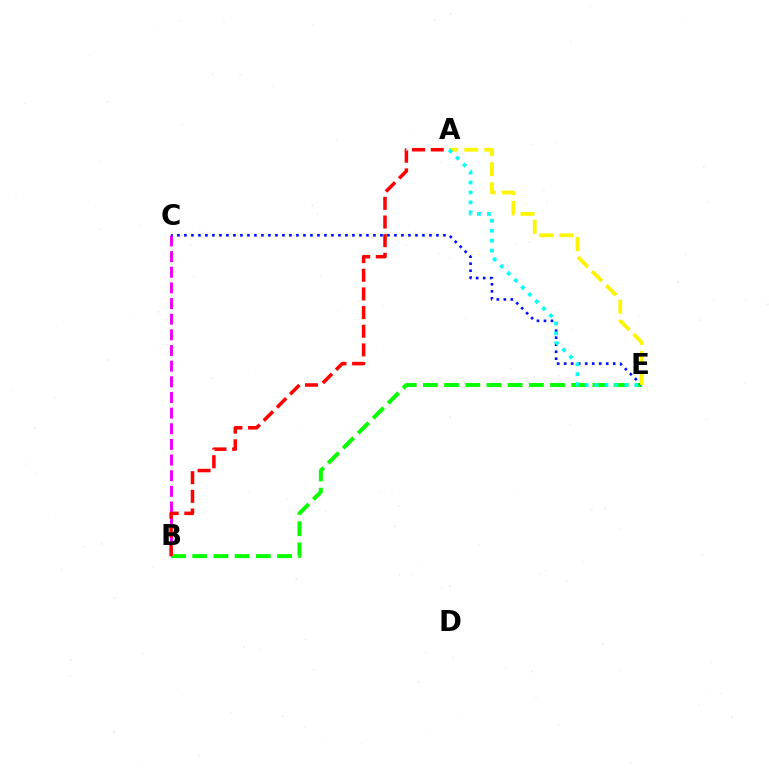{('B', 'C'): [{'color': '#ee00ff', 'line_style': 'dashed', 'thickness': 2.13}], ('B', 'E'): [{'color': '#08ff00', 'line_style': 'dashed', 'thickness': 2.88}], ('C', 'E'): [{'color': '#0010ff', 'line_style': 'dotted', 'thickness': 1.9}], ('A', 'B'): [{'color': '#ff0000', 'line_style': 'dashed', 'thickness': 2.54}], ('A', 'E'): [{'color': '#fcf500', 'line_style': 'dashed', 'thickness': 2.73}, {'color': '#00fff6', 'line_style': 'dotted', 'thickness': 2.7}]}